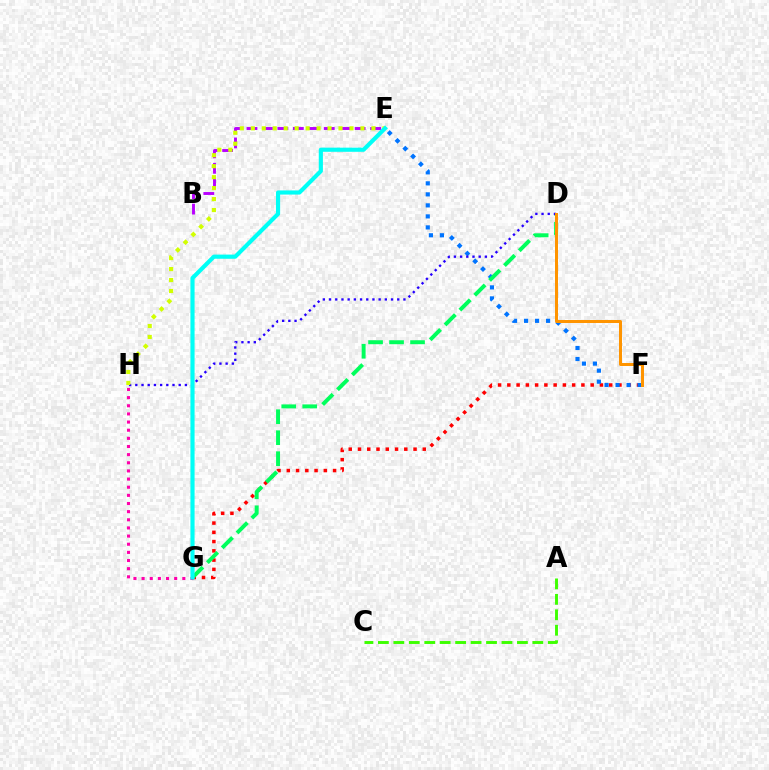{('A', 'C'): [{'color': '#3dff00', 'line_style': 'dashed', 'thickness': 2.1}], ('F', 'G'): [{'color': '#ff0000', 'line_style': 'dotted', 'thickness': 2.52}], ('E', 'F'): [{'color': '#0074ff', 'line_style': 'dotted', 'thickness': 2.99}], ('D', 'G'): [{'color': '#00ff5c', 'line_style': 'dashed', 'thickness': 2.85}], ('G', 'H'): [{'color': '#ff00ac', 'line_style': 'dotted', 'thickness': 2.21}], ('D', 'H'): [{'color': '#2500ff', 'line_style': 'dotted', 'thickness': 1.68}], ('B', 'E'): [{'color': '#b900ff', 'line_style': 'dashed', 'thickness': 2.1}], ('E', 'H'): [{'color': '#d1ff00', 'line_style': 'dotted', 'thickness': 2.98}], ('E', 'G'): [{'color': '#00fff6', 'line_style': 'solid', 'thickness': 2.98}], ('D', 'F'): [{'color': '#ff9400', 'line_style': 'solid', 'thickness': 2.16}]}